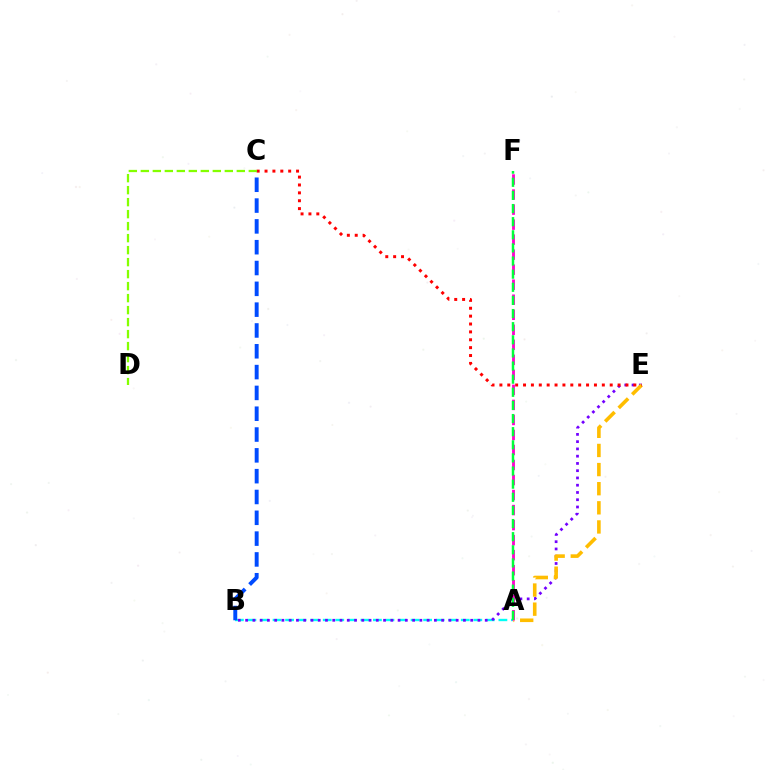{('A', 'B'): [{'color': '#00fff6', 'line_style': 'dashed', 'thickness': 1.7}], ('B', 'E'): [{'color': '#7200ff', 'line_style': 'dotted', 'thickness': 1.97}], ('A', 'E'): [{'color': '#ffbd00', 'line_style': 'dashed', 'thickness': 2.6}], ('C', 'E'): [{'color': '#ff0000', 'line_style': 'dotted', 'thickness': 2.14}], ('A', 'F'): [{'color': '#ff00cf', 'line_style': 'dashed', 'thickness': 2.04}, {'color': '#00ff39', 'line_style': 'dashed', 'thickness': 1.78}], ('C', 'D'): [{'color': '#84ff00', 'line_style': 'dashed', 'thickness': 1.63}], ('B', 'C'): [{'color': '#004bff', 'line_style': 'dashed', 'thickness': 2.83}]}